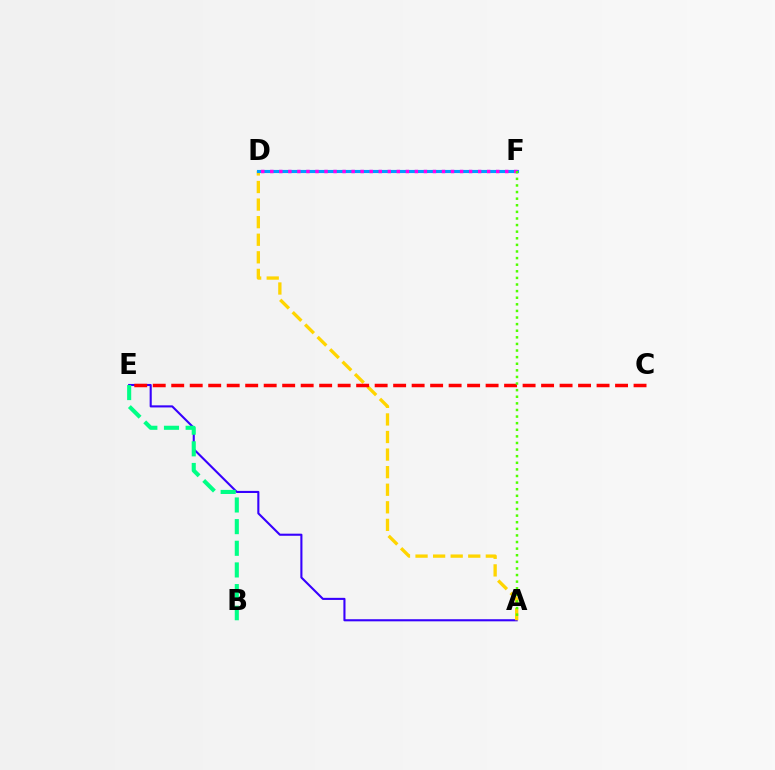{('A', 'E'): [{'color': '#3700ff', 'line_style': 'solid', 'thickness': 1.51}], ('A', 'D'): [{'color': '#ffd500', 'line_style': 'dashed', 'thickness': 2.39}], ('D', 'F'): [{'color': '#009eff', 'line_style': 'solid', 'thickness': 2.25}, {'color': '#ff00ed', 'line_style': 'dotted', 'thickness': 2.46}], ('C', 'E'): [{'color': '#ff0000', 'line_style': 'dashed', 'thickness': 2.51}], ('B', 'E'): [{'color': '#00ff86', 'line_style': 'dashed', 'thickness': 2.94}], ('A', 'F'): [{'color': '#4fff00', 'line_style': 'dotted', 'thickness': 1.79}]}